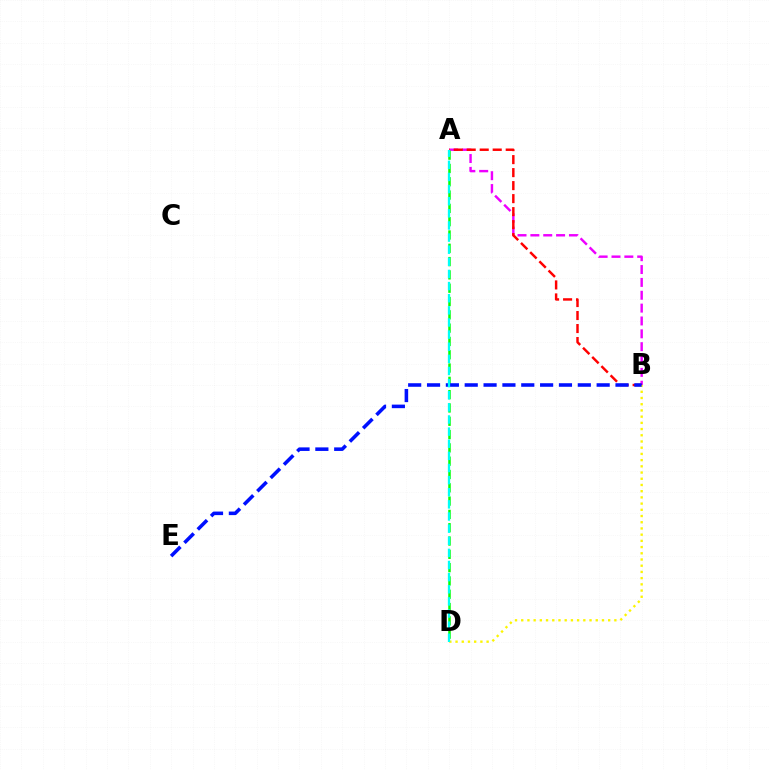{('A', 'B'): [{'color': '#ee00ff', 'line_style': 'dashed', 'thickness': 1.75}, {'color': '#ff0000', 'line_style': 'dashed', 'thickness': 1.77}], ('B', 'D'): [{'color': '#fcf500', 'line_style': 'dotted', 'thickness': 1.69}], ('A', 'D'): [{'color': '#08ff00', 'line_style': 'dashed', 'thickness': 1.81}, {'color': '#00fff6', 'line_style': 'dashed', 'thickness': 1.65}], ('B', 'E'): [{'color': '#0010ff', 'line_style': 'dashed', 'thickness': 2.56}]}